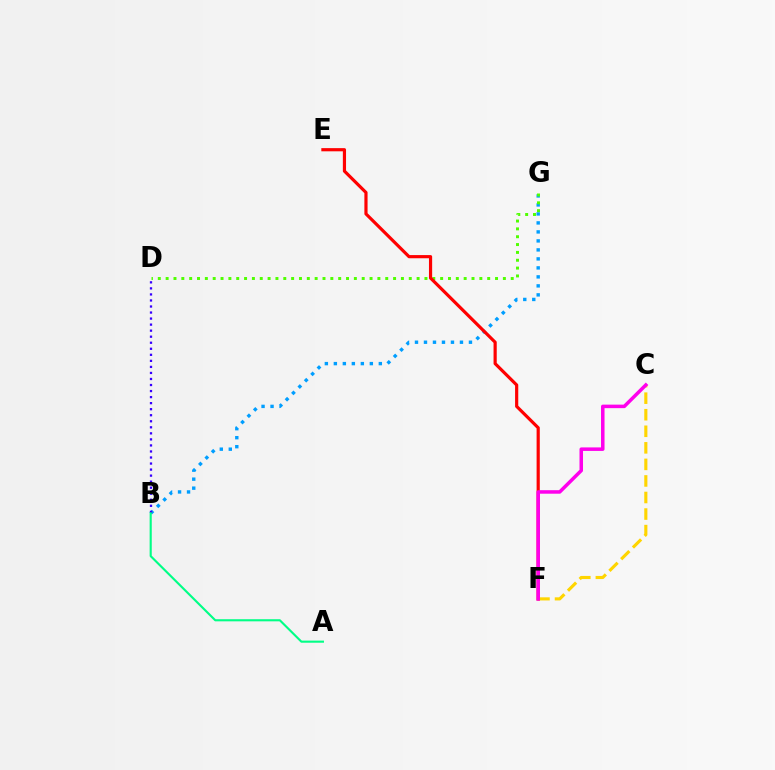{('C', 'F'): [{'color': '#ffd500', 'line_style': 'dashed', 'thickness': 2.25}, {'color': '#ff00ed', 'line_style': 'solid', 'thickness': 2.53}], ('B', 'G'): [{'color': '#009eff', 'line_style': 'dotted', 'thickness': 2.44}], ('D', 'G'): [{'color': '#4fff00', 'line_style': 'dotted', 'thickness': 2.13}], ('B', 'D'): [{'color': '#3700ff', 'line_style': 'dotted', 'thickness': 1.64}], ('E', 'F'): [{'color': '#ff0000', 'line_style': 'solid', 'thickness': 2.29}], ('A', 'B'): [{'color': '#00ff86', 'line_style': 'solid', 'thickness': 1.52}]}